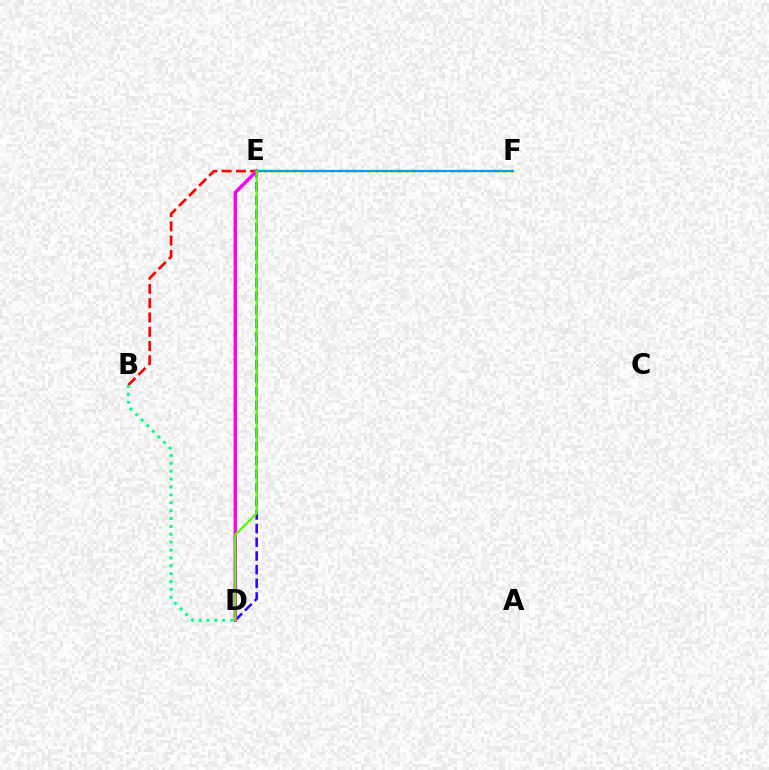{('D', 'E'): [{'color': '#3700ff', 'line_style': 'dashed', 'thickness': 1.86}, {'color': '#ff00ed', 'line_style': 'solid', 'thickness': 2.47}, {'color': '#4fff00', 'line_style': 'solid', 'thickness': 1.58}], ('B', 'E'): [{'color': '#ff0000', 'line_style': 'dashed', 'thickness': 1.94}], ('E', 'F'): [{'color': '#ffd500', 'line_style': 'dotted', 'thickness': 2.04}, {'color': '#009eff', 'line_style': 'solid', 'thickness': 1.64}], ('B', 'D'): [{'color': '#00ff86', 'line_style': 'dotted', 'thickness': 2.14}]}